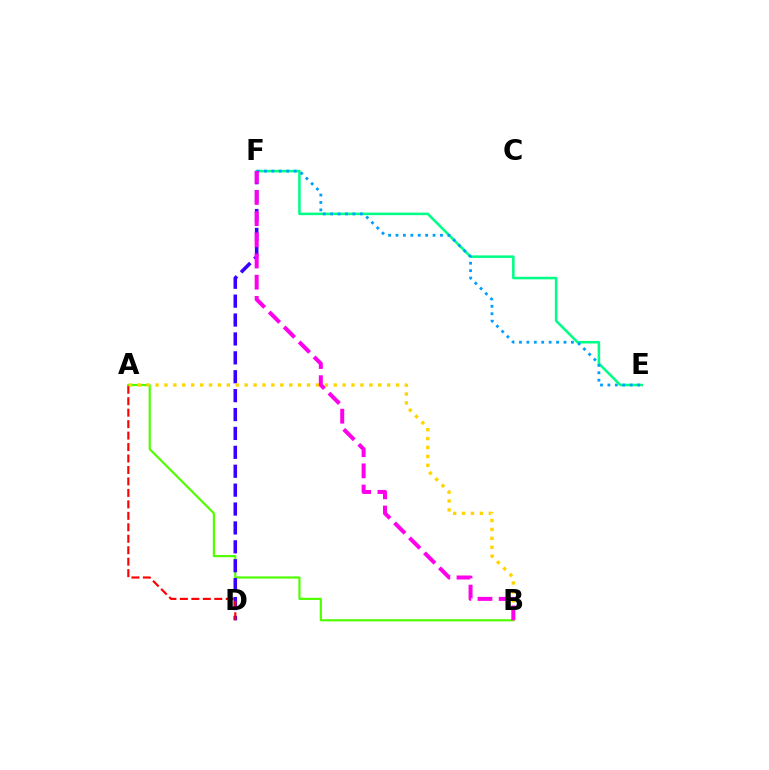{('A', 'B'): [{'color': '#4fff00', 'line_style': 'solid', 'thickness': 1.57}, {'color': '#ffd500', 'line_style': 'dotted', 'thickness': 2.42}], ('E', 'F'): [{'color': '#00ff86', 'line_style': 'solid', 'thickness': 1.84}, {'color': '#009eff', 'line_style': 'dotted', 'thickness': 2.02}], ('D', 'F'): [{'color': '#3700ff', 'line_style': 'dashed', 'thickness': 2.57}], ('A', 'D'): [{'color': '#ff0000', 'line_style': 'dashed', 'thickness': 1.56}], ('B', 'F'): [{'color': '#ff00ed', 'line_style': 'dashed', 'thickness': 2.88}]}